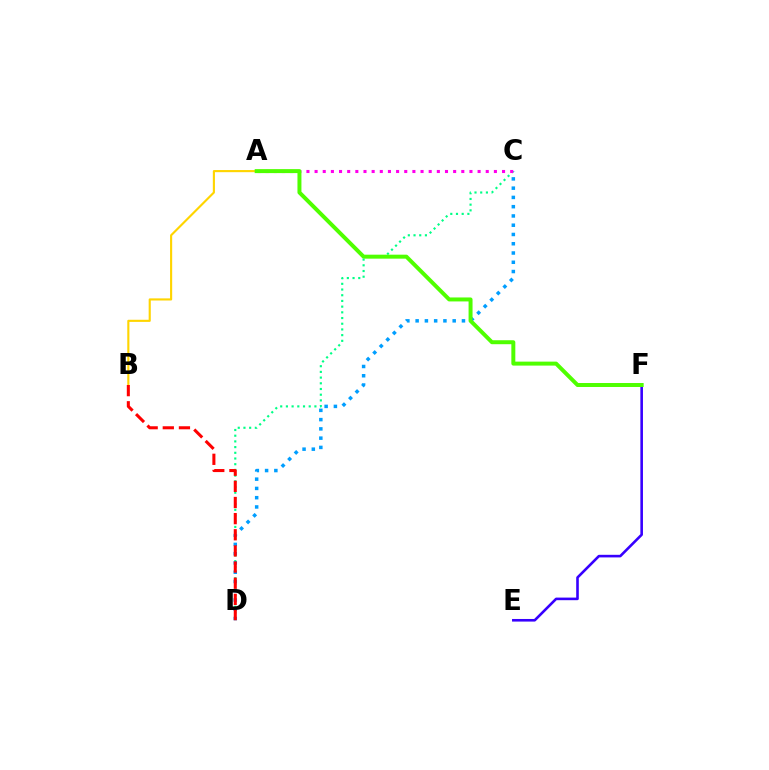{('E', 'F'): [{'color': '#3700ff', 'line_style': 'solid', 'thickness': 1.87}], ('C', 'D'): [{'color': '#00ff86', 'line_style': 'dotted', 'thickness': 1.55}, {'color': '#009eff', 'line_style': 'dotted', 'thickness': 2.52}], ('A', 'B'): [{'color': '#ffd500', 'line_style': 'solid', 'thickness': 1.53}], ('A', 'C'): [{'color': '#ff00ed', 'line_style': 'dotted', 'thickness': 2.21}], ('A', 'F'): [{'color': '#4fff00', 'line_style': 'solid', 'thickness': 2.86}], ('B', 'D'): [{'color': '#ff0000', 'line_style': 'dashed', 'thickness': 2.19}]}